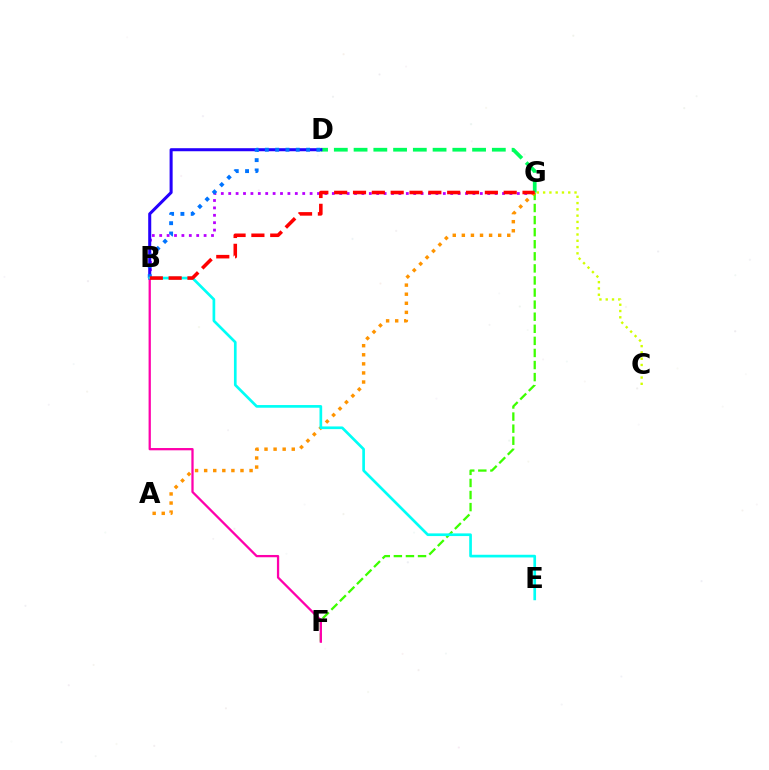{('C', 'G'): [{'color': '#d1ff00', 'line_style': 'dotted', 'thickness': 1.71}], ('F', 'G'): [{'color': '#3dff00', 'line_style': 'dashed', 'thickness': 1.64}], ('D', 'G'): [{'color': '#00ff5c', 'line_style': 'dashed', 'thickness': 2.68}], ('B', 'F'): [{'color': '#ff00ac', 'line_style': 'solid', 'thickness': 1.64}], ('B', 'G'): [{'color': '#b900ff', 'line_style': 'dotted', 'thickness': 2.01}, {'color': '#ff0000', 'line_style': 'dashed', 'thickness': 2.56}], ('B', 'D'): [{'color': '#2500ff', 'line_style': 'solid', 'thickness': 2.19}, {'color': '#0074ff', 'line_style': 'dotted', 'thickness': 2.8}], ('A', 'G'): [{'color': '#ff9400', 'line_style': 'dotted', 'thickness': 2.47}], ('B', 'E'): [{'color': '#00fff6', 'line_style': 'solid', 'thickness': 1.93}]}